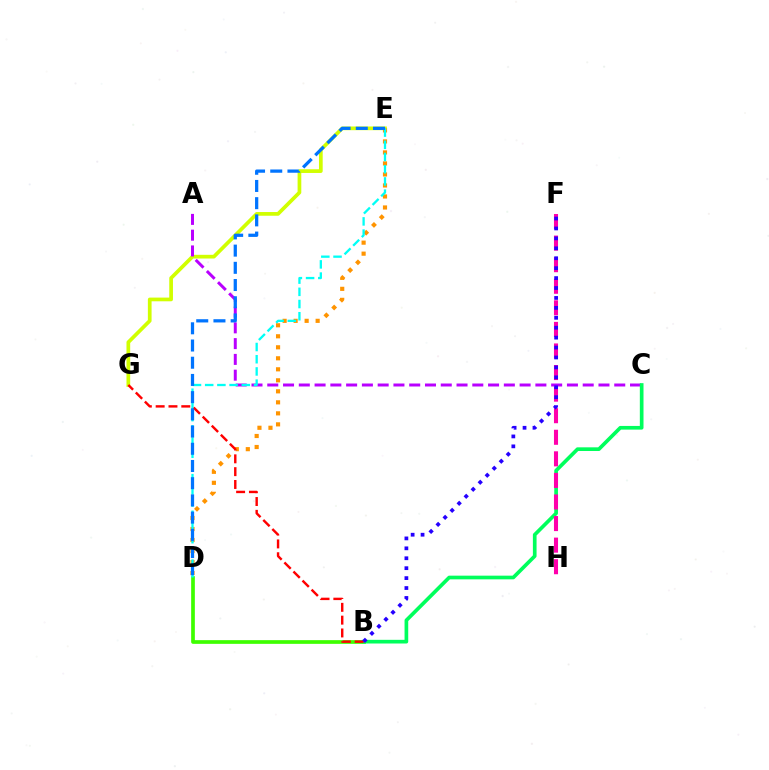{('E', 'G'): [{'color': '#d1ff00', 'line_style': 'solid', 'thickness': 2.67}], ('A', 'C'): [{'color': '#b900ff', 'line_style': 'dashed', 'thickness': 2.14}], ('D', 'E'): [{'color': '#ff9400', 'line_style': 'dotted', 'thickness': 2.99}, {'color': '#00fff6', 'line_style': 'dashed', 'thickness': 1.66}, {'color': '#0074ff', 'line_style': 'dashed', 'thickness': 2.34}], ('B', 'D'): [{'color': '#3dff00', 'line_style': 'solid', 'thickness': 2.66}], ('B', 'C'): [{'color': '#00ff5c', 'line_style': 'solid', 'thickness': 2.65}], ('F', 'H'): [{'color': '#ff00ac', 'line_style': 'dashed', 'thickness': 2.93}], ('B', 'G'): [{'color': '#ff0000', 'line_style': 'dashed', 'thickness': 1.74}], ('B', 'F'): [{'color': '#2500ff', 'line_style': 'dotted', 'thickness': 2.7}]}